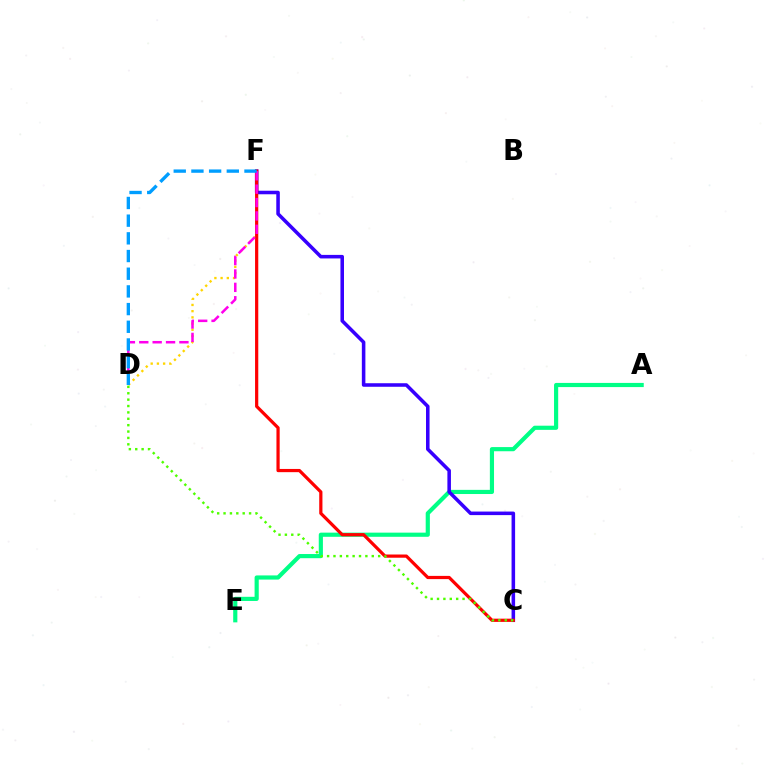{('A', 'E'): [{'color': '#00ff86', 'line_style': 'solid', 'thickness': 3.0}], ('D', 'F'): [{'color': '#ffd500', 'line_style': 'dotted', 'thickness': 1.69}, {'color': '#ff00ed', 'line_style': 'dashed', 'thickness': 1.82}, {'color': '#009eff', 'line_style': 'dashed', 'thickness': 2.4}], ('C', 'F'): [{'color': '#3700ff', 'line_style': 'solid', 'thickness': 2.55}, {'color': '#ff0000', 'line_style': 'solid', 'thickness': 2.32}], ('C', 'D'): [{'color': '#4fff00', 'line_style': 'dotted', 'thickness': 1.73}]}